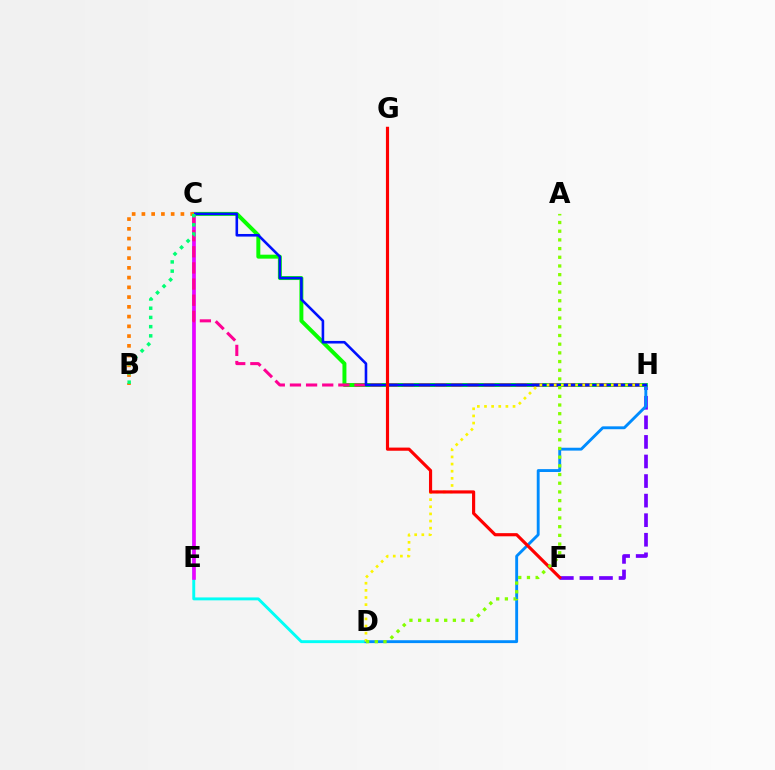{('C', 'D'): [{'color': '#00fff6', 'line_style': 'solid', 'thickness': 2.1}], ('F', 'H'): [{'color': '#7200ff', 'line_style': 'dashed', 'thickness': 2.66}], ('C', 'H'): [{'color': '#08ff00', 'line_style': 'solid', 'thickness': 2.85}, {'color': '#ff0094', 'line_style': 'dashed', 'thickness': 2.19}, {'color': '#0010ff', 'line_style': 'solid', 'thickness': 1.87}], ('C', 'E'): [{'color': '#ee00ff', 'line_style': 'solid', 'thickness': 2.61}], ('D', 'H'): [{'color': '#008cff', 'line_style': 'solid', 'thickness': 2.07}, {'color': '#fcf500', 'line_style': 'dotted', 'thickness': 1.94}], ('B', 'C'): [{'color': '#ff7c00', 'line_style': 'dotted', 'thickness': 2.65}, {'color': '#00ff74', 'line_style': 'dotted', 'thickness': 2.5}], ('F', 'G'): [{'color': '#ff0000', 'line_style': 'solid', 'thickness': 2.27}], ('A', 'D'): [{'color': '#84ff00', 'line_style': 'dotted', 'thickness': 2.36}]}